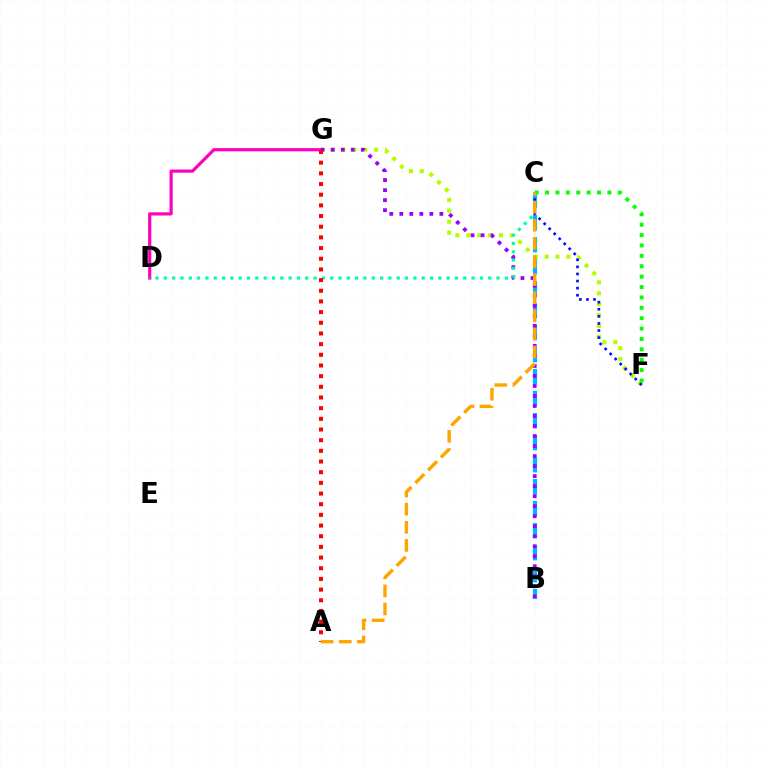{('F', 'G'): [{'color': '#b3ff00', 'line_style': 'dotted', 'thickness': 2.96}], ('D', 'G'): [{'color': '#ff00bd', 'line_style': 'solid', 'thickness': 2.3}], ('B', 'C'): [{'color': '#00b5ff', 'line_style': 'dashed', 'thickness': 2.99}], ('C', 'F'): [{'color': '#0010ff', 'line_style': 'dotted', 'thickness': 1.93}, {'color': '#08ff00', 'line_style': 'dotted', 'thickness': 2.82}], ('B', 'G'): [{'color': '#9b00ff', 'line_style': 'dotted', 'thickness': 2.72}], ('C', 'D'): [{'color': '#00ff9d', 'line_style': 'dotted', 'thickness': 2.26}], ('A', 'G'): [{'color': '#ff0000', 'line_style': 'dotted', 'thickness': 2.9}], ('A', 'C'): [{'color': '#ffa500', 'line_style': 'dashed', 'thickness': 2.46}]}